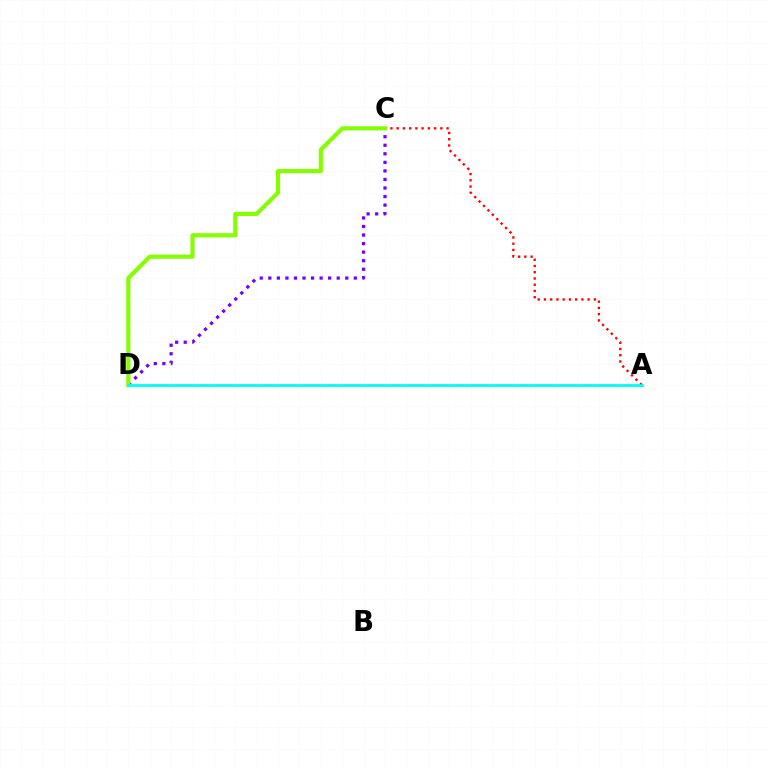{('C', 'D'): [{'color': '#7200ff', 'line_style': 'dotted', 'thickness': 2.32}, {'color': '#84ff00', 'line_style': 'solid', 'thickness': 2.98}], ('A', 'C'): [{'color': '#ff0000', 'line_style': 'dotted', 'thickness': 1.7}], ('A', 'D'): [{'color': '#00fff6', 'line_style': 'solid', 'thickness': 2.03}]}